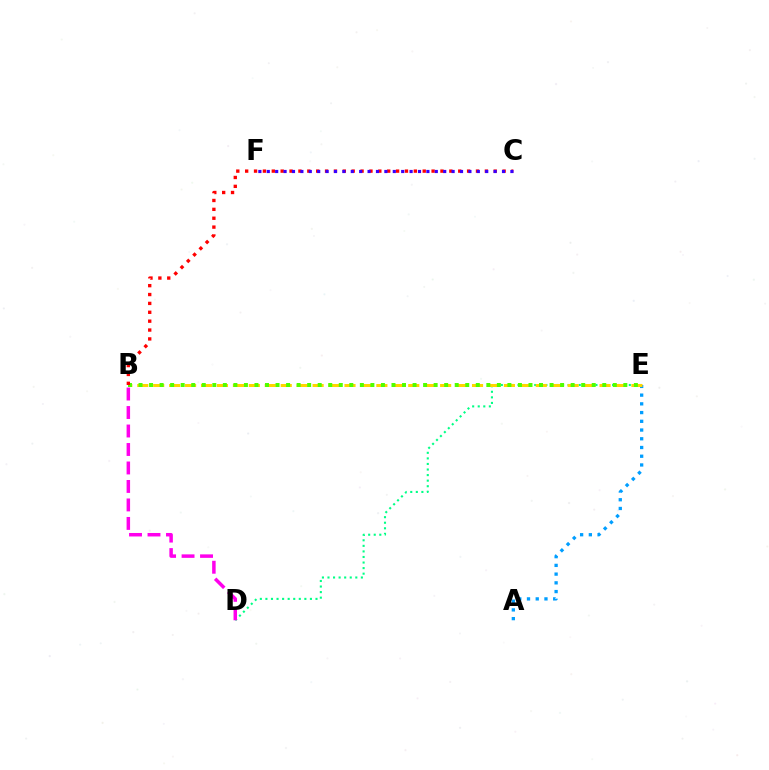{('A', 'E'): [{'color': '#009eff', 'line_style': 'dotted', 'thickness': 2.37}], ('D', 'E'): [{'color': '#00ff86', 'line_style': 'dotted', 'thickness': 1.51}], ('B', 'E'): [{'color': '#ffd500', 'line_style': 'dashed', 'thickness': 2.17}, {'color': '#4fff00', 'line_style': 'dotted', 'thickness': 2.86}], ('B', 'D'): [{'color': '#ff00ed', 'line_style': 'dashed', 'thickness': 2.51}], ('B', 'C'): [{'color': '#ff0000', 'line_style': 'dotted', 'thickness': 2.41}], ('C', 'F'): [{'color': '#3700ff', 'line_style': 'dotted', 'thickness': 2.28}]}